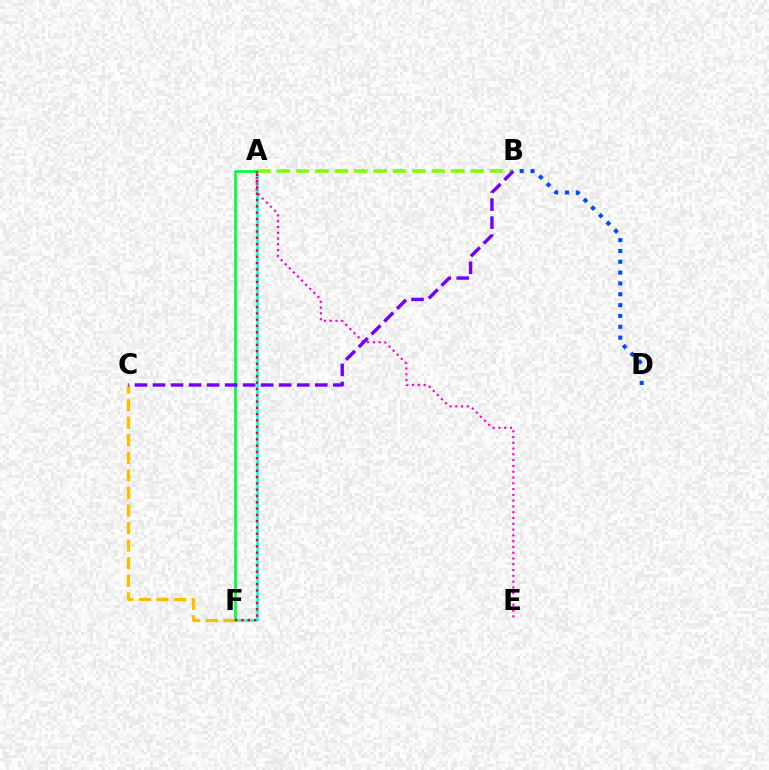{('A', 'F'): [{'color': '#00fff6', 'line_style': 'solid', 'thickness': 1.88}, {'color': '#00ff39', 'line_style': 'solid', 'thickness': 1.94}, {'color': '#ff0000', 'line_style': 'dotted', 'thickness': 1.71}], ('C', 'F'): [{'color': '#ffbd00', 'line_style': 'dashed', 'thickness': 2.39}], ('B', 'D'): [{'color': '#004bff', 'line_style': 'dotted', 'thickness': 2.94}], ('A', 'B'): [{'color': '#84ff00', 'line_style': 'dashed', 'thickness': 2.63}], ('A', 'E'): [{'color': '#ff00cf', 'line_style': 'dotted', 'thickness': 1.57}], ('B', 'C'): [{'color': '#7200ff', 'line_style': 'dashed', 'thickness': 2.45}]}